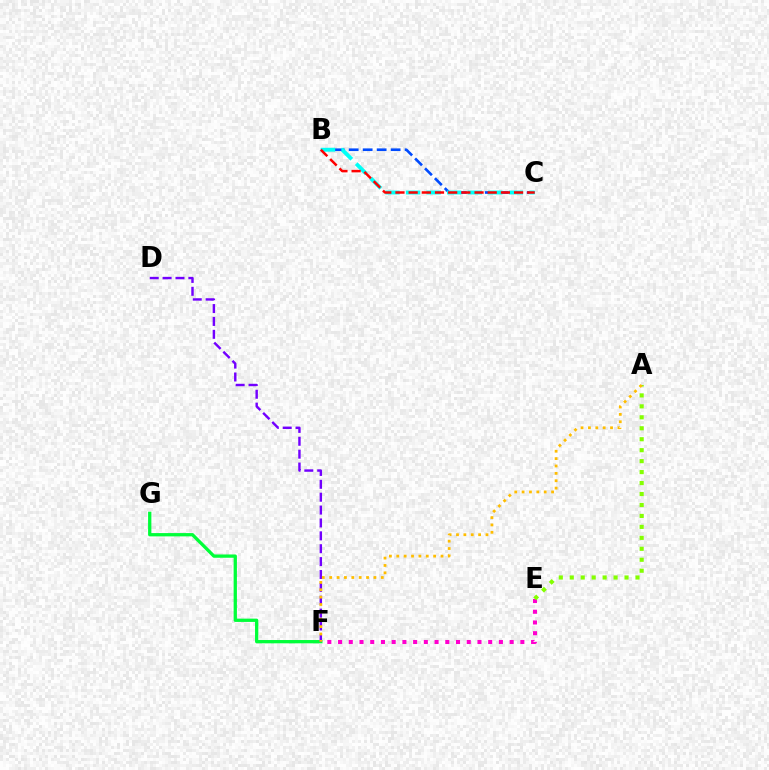{('E', 'F'): [{'color': '#ff00cf', 'line_style': 'dotted', 'thickness': 2.91}], ('F', 'G'): [{'color': '#00ff39', 'line_style': 'solid', 'thickness': 2.37}], ('B', 'C'): [{'color': '#004bff', 'line_style': 'dashed', 'thickness': 1.9}, {'color': '#00fff6', 'line_style': 'dashed', 'thickness': 2.79}, {'color': '#ff0000', 'line_style': 'dashed', 'thickness': 1.79}], ('D', 'F'): [{'color': '#7200ff', 'line_style': 'dashed', 'thickness': 1.75}], ('A', 'E'): [{'color': '#84ff00', 'line_style': 'dotted', 'thickness': 2.98}], ('A', 'F'): [{'color': '#ffbd00', 'line_style': 'dotted', 'thickness': 2.0}]}